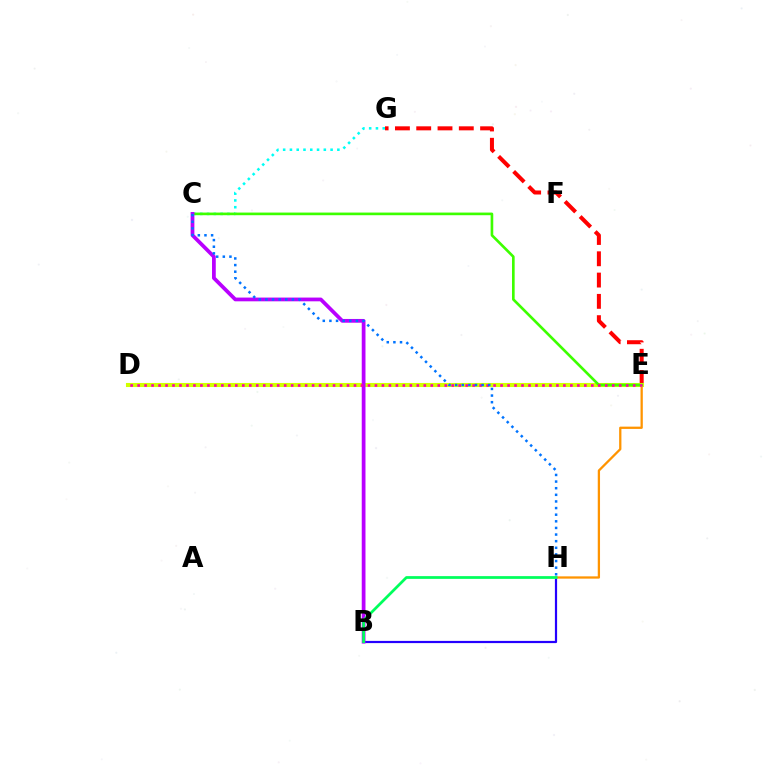{('C', 'G'): [{'color': '#00fff6', 'line_style': 'dotted', 'thickness': 1.84}], ('E', 'G'): [{'color': '#ff0000', 'line_style': 'dashed', 'thickness': 2.89}], ('B', 'H'): [{'color': '#2500ff', 'line_style': 'solid', 'thickness': 1.59}, {'color': '#00ff5c', 'line_style': 'solid', 'thickness': 1.98}], ('E', 'H'): [{'color': '#ff9400', 'line_style': 'solid', 'thickness': 1.64}], ('D', 'E'): [{'color': '#d1ff00', 'line_style': 'solid', 'thickness': 2.94}, {'color': '#ff00ac', 'line_style': 'dotted', 'thickness': 1.9}], ('C', 'E'): [{'color': '#3dff00', 'line_style': 'solid', 'thickness': 1.9}], ('B', 'C'): [{'color': '#b900ff', 'line_style': 'solid', 'thickness': 2.7}], ('C', 'H'): [{'color': '#0074ff', 'line_style': 'dotted', 'thickness': 1.8}]}